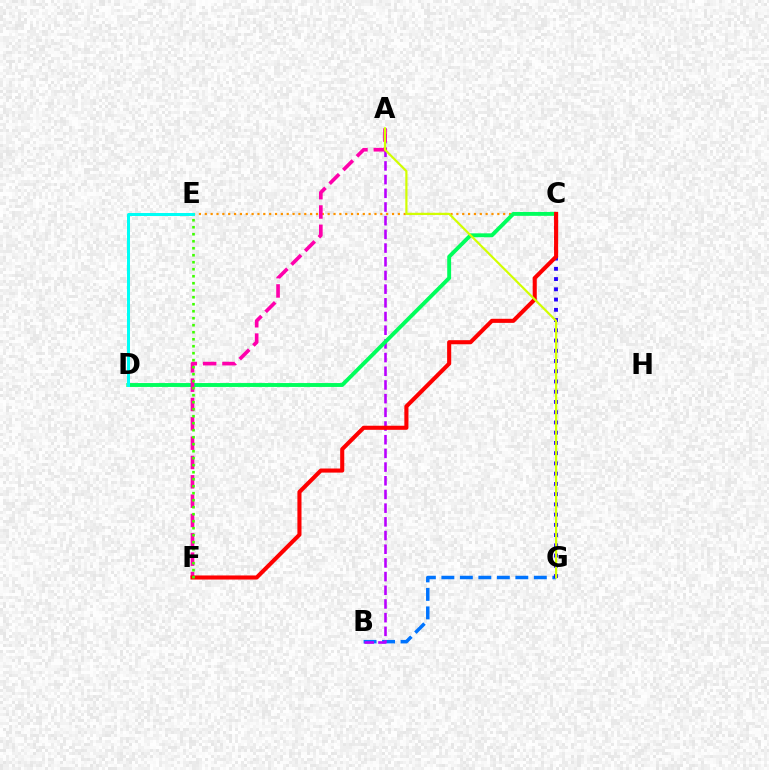{('B', 'G'): [{'color': '#0074ff', 'line_style': 'dashed', 'thickness': 2.51}], ('A', 'B'): [{'color': '#b900ff', 'line_style': 'dashed', 'thickness': 1.86}], ('C', 'E'): [{'color': '#ff9400', 'line_style': 'dotted', 'thickness': 1.59}], ('C', 'D'): [{'color': '#00ff5c', 'line_style': 'solid', 'thickness': 2.81}], ('A', 'F'): [{'color': '#ff00ac', 'line_style': 'dashed', 'thickness': 2.63}], ('C', 'G'): [{'color': '#2500ff', 'line_style': 'dotted', 'thickness': 2.78}], ('C', 'F'): [{'color': '#ff0000', 'line_style': 'solid', 'thickness': 2.94}], ('D', 'E'): [{'color': '#00fff6', 'line_style': 'solid', 'thickness': 2.15}], ('A', 'G'): [{'color': '#d1ff00', 'line_style': 'solid', 'thickness': 1.57}], ('E', 'F'): [{'color': '#3dff00', 'line_style': 'dotted', 'thickness': 1.9}]}